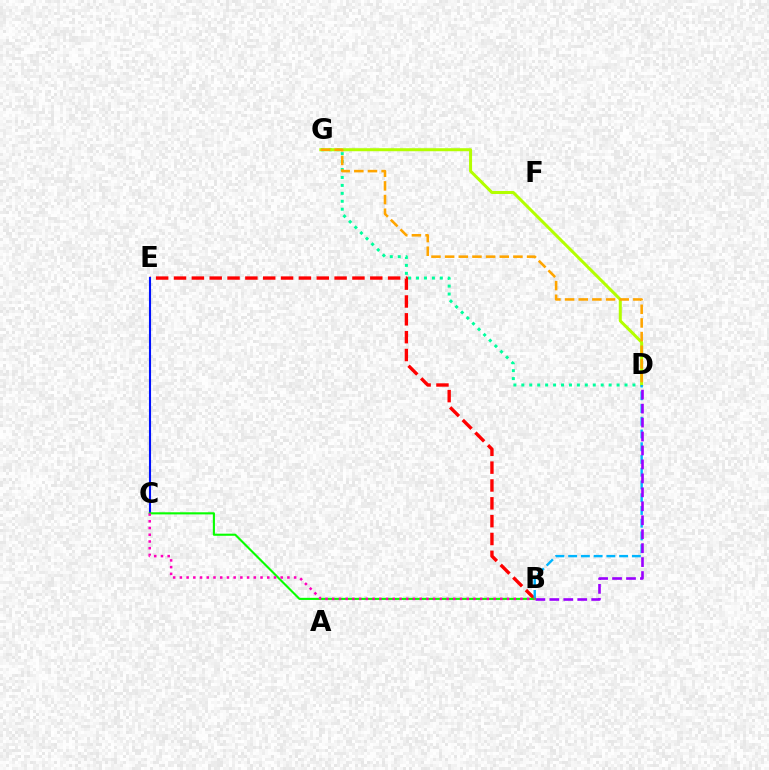{('D', 'G'): [{'color': '#00ff9d', 'line_style': 'dotted', 'thickness': 2.16}, {'color': '#b3ff00', 'line_style': 'solid', 'thickness': 2.17}, {'color': '#ffa500', 'line_style': 'dashed', 'thickness': 1.85}], ('B', 'E'): [{'color': '#ff0000', 'line_style': 'dashed', 'thickness': 2.42}], ('B', 'D'): [{'color': '#00b5ff', 'line_style': 'dashed', 'thickness': 1.73}, {'color': '#9b00ff', 'line_style': 'dashed', 'thickness': 1.9}], ('C', 'E'): [{'color': '#0010ff', 'line_style': 'solid', 'thickness': 1.52}], ('B', 'C'): [{'color': '#08ff00', 'line_style': 'solid', 'thickness': 1.52}, {'color': '#ff00bd', 'line_style': 'dotted', 'thickness': 1.83}]}